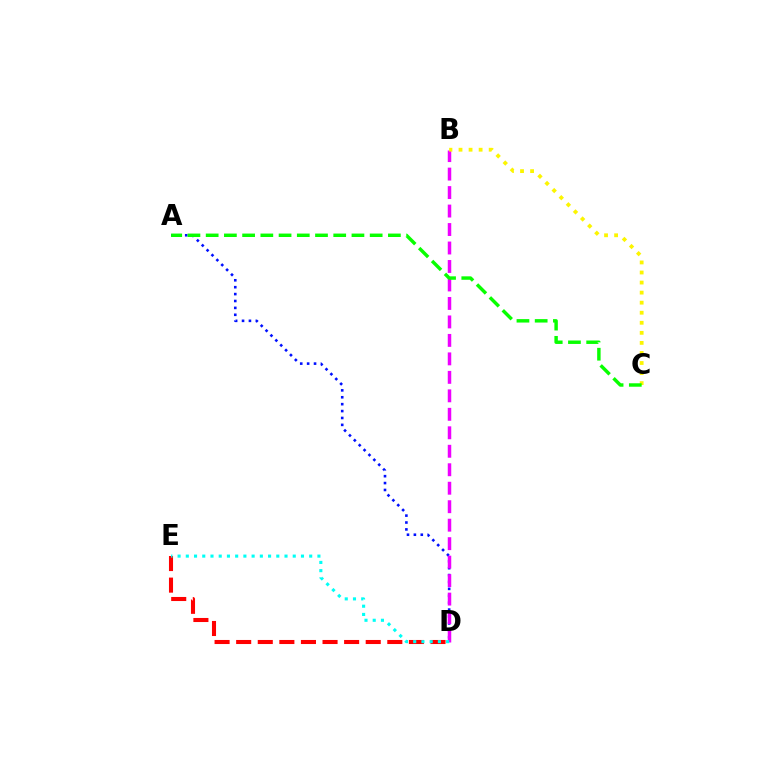{('D', 'E'): [{'color': '#ff0000', 'line_style': 'dashed', 'thickness': 2.93}, {'color': '#00fff6', 'line_style': 'dotted', 'thickness': 2.23}], ('A', 'D'): [{'color': '#0010ff', 'line_style': 'dotted', 'thickness': 1.88}], ('B', 'D'): [{'color': '#ee00ff', 'line_style': 'dashed', 'thickness': 2.51}], ('B', 'C'): [{'color': '#fcf500', 'line_style': 'dotted', 'thickness': 2.73}], ('A', 'C'): [{'color': '#08ff00', 'line_style': 'dashed', 'thickness': 2.48}]}